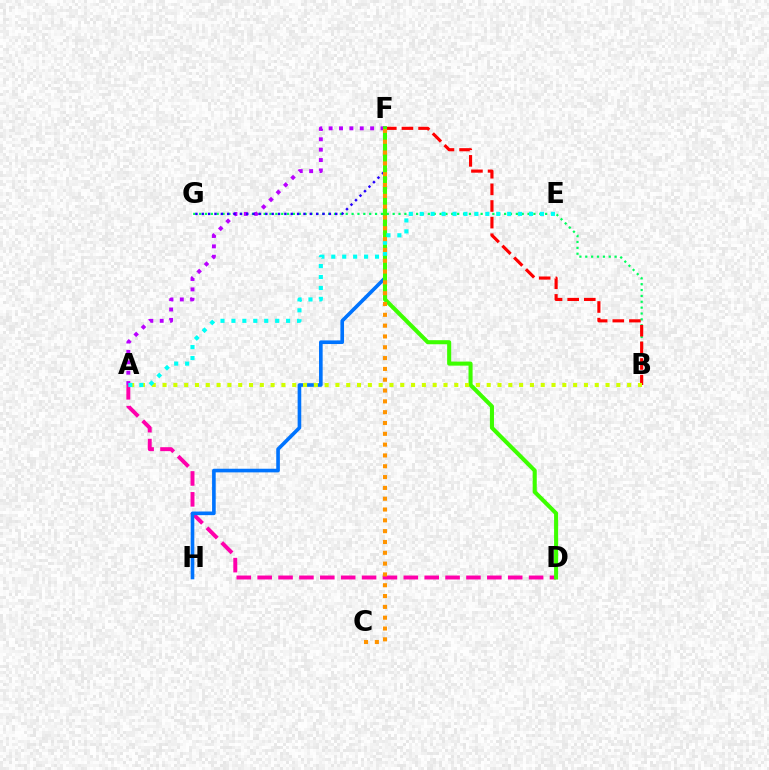{('B', 'G'): [{'color': '#00ff5c', 'line_style': 'dotted', 'thickness': 1.59}], ('A', 'F'): [{'color': '#b900ff', 'line_style': 'dotted', 'thickness': 2.82}], ('B', 'F'): [{'color': '#ff0000', 'line_style': 'dashed', 'thickness': 2.26}], ('A', 'D'): [{'color': '#ff00ac', 'line_style': 'dashed', 'thickness': 2.84}], ('F', 'H'): [{'color': '#0074ff', 'line_style': 'solid', 'thickness': 2.61}], ('F', 'G'): [{'color': '#2500ff', 'line_style': 'dotted', 'thickness': 1.73}], ('D', 'F'): [{'color': '#3dff00', 'line_style': 'solid', 'thickness': 2.93}], ('A', 'B'): [{'color': '#d1ff00', 'line_style': 'dotted', 'thickness': 2.94}], ('A', 'E'): [{'color': '#00fff6', 'line_style': 'dotted', 'thickness': 2.97}], ('C', 'F'): [{'color': '#ff9400', 'line_style': 'dotted', 'thickness': 2.94}]}